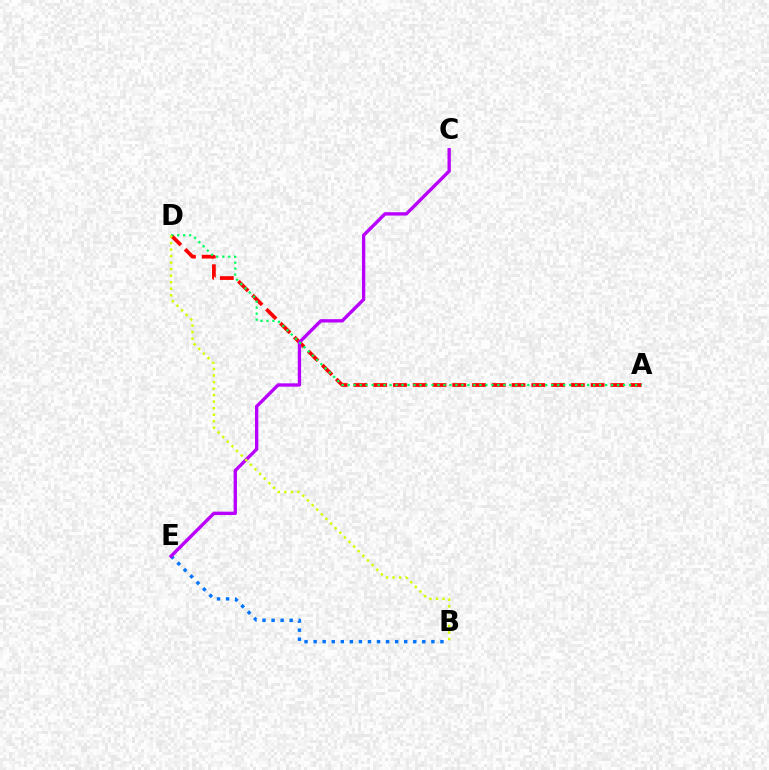{('A', 'D'): [{'color': '#ff0000', 'line_style': 'dashed', 'thickness': 2.69}, {'color': '#00ff5c', 'line_style': 'dotted', 'thickness': 1.63}], ('B', 'E'): [{'color': '#0074ff', 'line_style': 'dotted', 'thickness': 2.46}], ('C', 'E'): [{'color': '#b900ff', 'line_style': 'solid', 'thickness': 2.4}], ('B', 'D'): [{'color': '#d1ff00', 'line_style': 'dotted', 'thickness': 1.77}]}